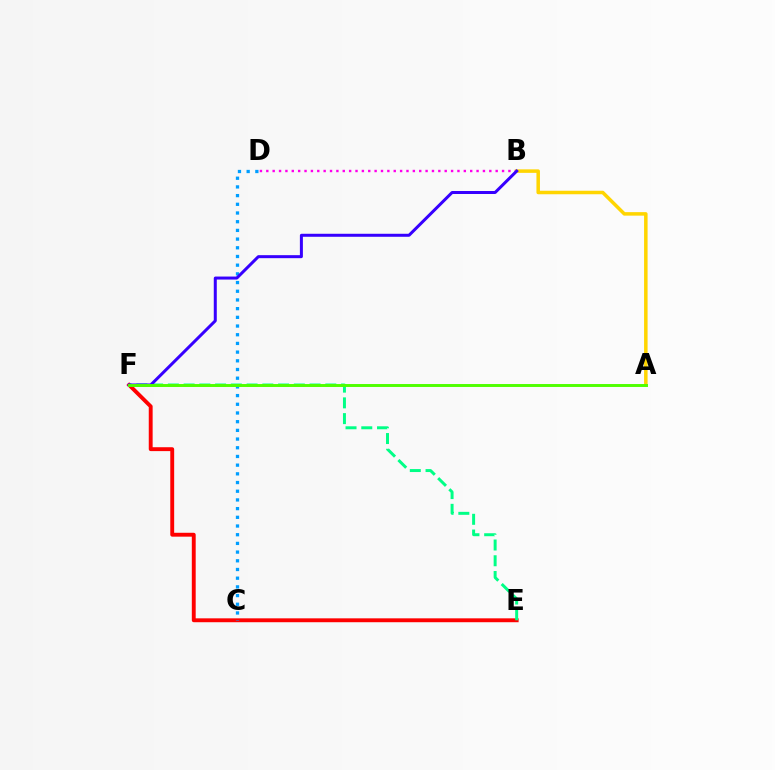{('B', 'D'): [{'color': '#ff00ed', 'line_style': 'dotted', 'thickness': 1.73}], ('E', 'F'): [{'color': '#ff0000', 'line_style': 'solid', 'thickness': 2.8}, {'color': '#00ff86', 'line_style': 'dashed', 'thickness': 2.14}], ('A', 'B'): [{'color': '#ffd500', 'line_style': 'solid', 'thickness': 2.53}], ('C', 'D'): [{'color': '#009eff', 'line_style': 'dotted', 'thickness': 2.36}], ('B', 'F'): [{'color': '#3700ff', 'line_style': 'solid', 'thickness': 2.17}], ('A', 'F'): [{'color': '#4fff00', 'line_style': 'solid', 'thickness': 2.11}]}